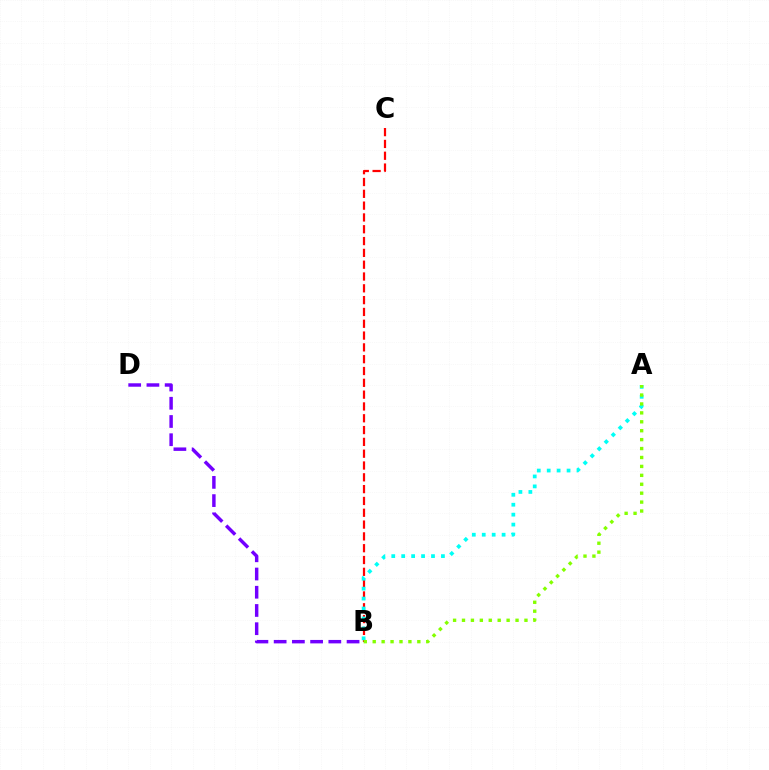{('B', 'C'): [{'color': '#ff0000', 'line_style': 'dashed', 'thickness': 1.6}], ('A', 'B'): [{'color': '#00fff6', 'line_style': 'dotted', 'thickness': 2.7}, {'color': '#84ff00', 'line_style': 'dotted', 'thickness': 2.42}], ('B', 'D'): [{'color': '#7200ff', 'line_style': 'dashed', 'thickness': 2.48}]}